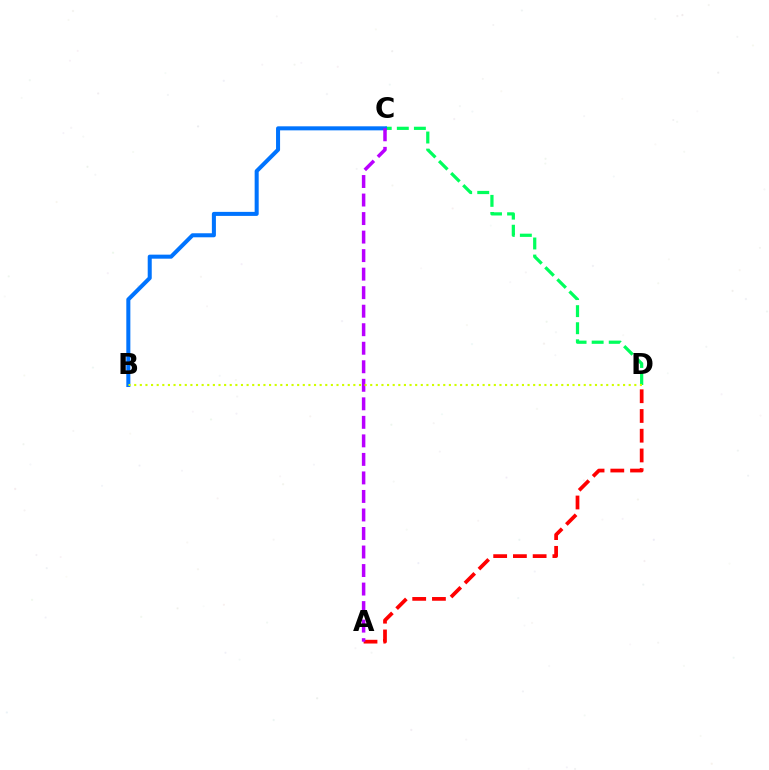{('A', 'D'): [{'color': '#ff0000', 'line_style': 'dashed', 'thickness': 2.68}], ('C', 'D'): [{'color': '#00ff5c', 'line_style': 'dashed', 'thickness': 2.32}], ('B', 'C'): [{'color': '#0074ff', 'line_style': 'solid', 'thickness': 2.9}], ('A', 'C'): [{'color': '#b900ff', 'line_style': 'dashed', 'thickness': 2.52}], ('B', 'D'): [{'color': '#d1ff00', 'line_style': 'dotted', 'thickness': 1.53}]}